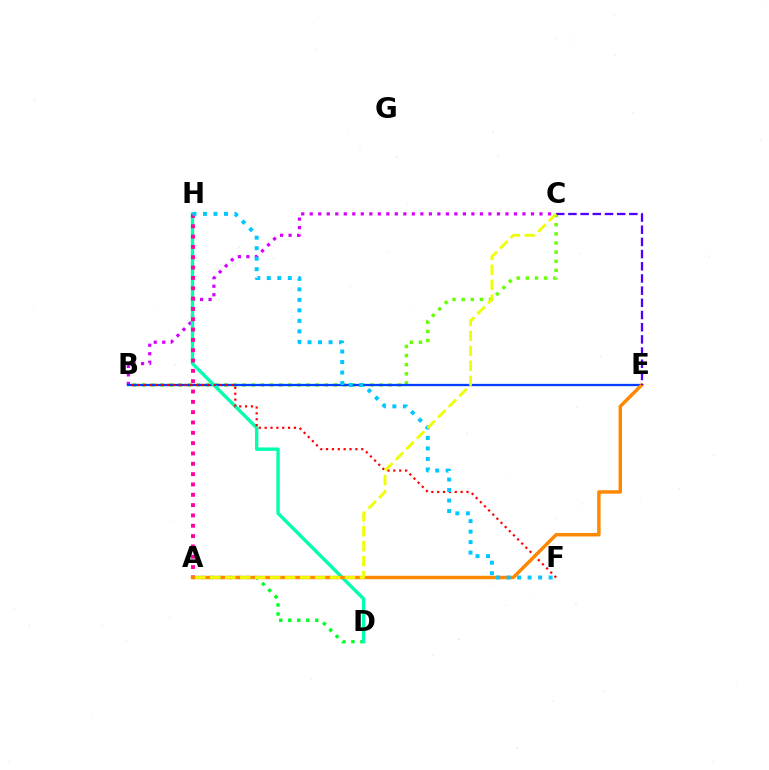{('B', 'C'): [{'color': '#d600ff', 'line_style': 'dotted', 'thickness': 2.31}, {'color': '#66ff00', 'line_style': 'dotted', 'thickness': 2.48}], ('B', 'E'): [{'color': '#003fff', 'line_style': 'solid', 'thickness': 1.65}], ('A', 'D'): [{'color': '#00ff27', 'line_style': 'dotted', 'thickness': 2.45}], ('D', 'H'): [{'color': '#00ffaf', 'line_style': 'solid', 'thickness': 2.43}], ('A', 'H'): [{'color': '#ff00a0', 'line_style': 'dotted', 'thickness': 2.81}], ('B', 'F'): [{'color': '#ff0000', 'line_style': 'dotted', 'thickness': 1.59}], ('A', 'E'): [{'color': '#ff8800', 'line_style': 'solid', 'thickness': 2.48}], ('C', 'E'): [{'color': '#4f00ff', 'line_style': 'dashed', 'thickness': 1.66}], ('F', 'H'): [{'color': '#00c7ff', 'line_style': 'dotted', 'thickness': 2.85}], ('A', 'C'): [{'color': '#eeff00', 'line_style': 'dashed', 'thickness': 2.03}]}